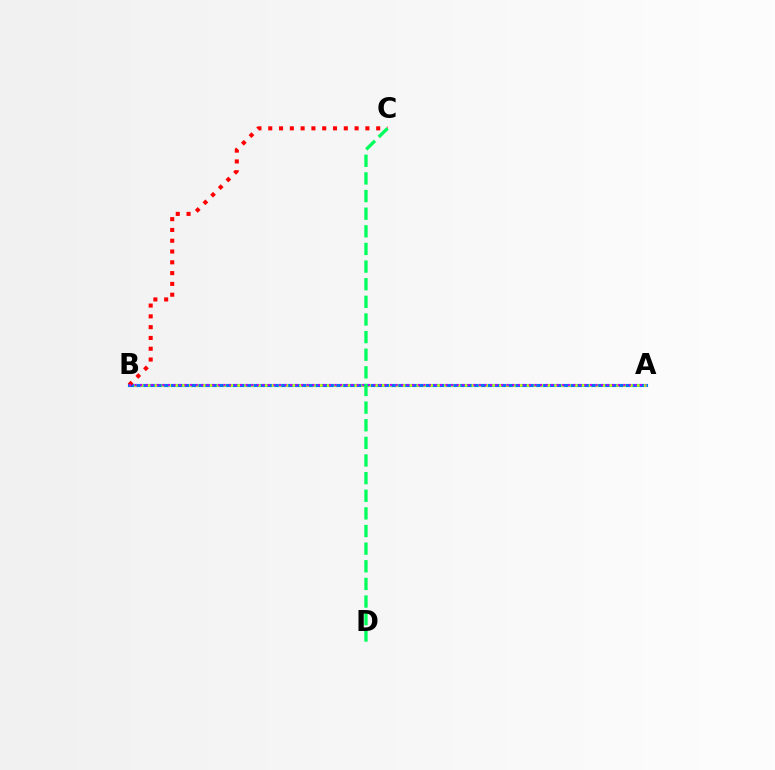{('A', 'B'): [{'color': '#0074ff', 'line_style': 'solid', 'thickness': 2.24}, {'color': '#d1ff00', 'line_style': 'dotted', 'thickness': 1.87}, {'color': '#b900ff', 'line_style': 'dotted', 'thickness': 1.51}], ('B', 'C'): [{'color': '#ff0000', 'line_style': 'dotted', 'thickness': 2.93}], ('C', 'D'): [{'color': '#00ff5c', 'line_style': 'dashed', 'thickness': 2.4}]}